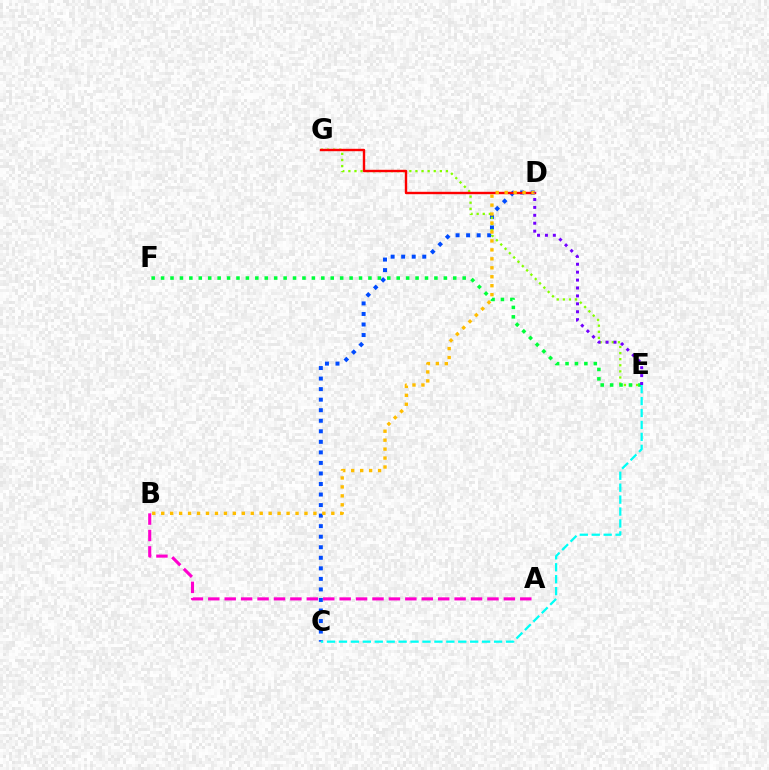{('C', 'D'): [{'color': '#004bff', 'line_style': 'dotted', 'thickness': 2.86}], ('E', 'G'): [{'color': '#84ff00', 'line_style': 'dotted', 'thickness': 1.66}], ('D', 'G'): [{'color': '#ff0000', 'line_style': 'solid', 'thickness': 1.73}], ('B', 'D'): [{'color': '#ffbd00', 'line_style': 'dotted', 'thickness': 2.43}], ('E', 'F'): [{'color': '#00ff39', 'line_style': 'dotted', 'thickness': 2.56}], ('A', 'B'): [{'color': '#ff00cf', 'line_style': 'dashed', 'thickness': 2.23}], ('D', 'E'): [{'color': '#7200ff', 'line_style': 'dotted', 'thickness': 2.15}], ('C', 'E'): [{'color': '#00fff6', 'line_style': 'dashed', 'thickness': 1.62}]}